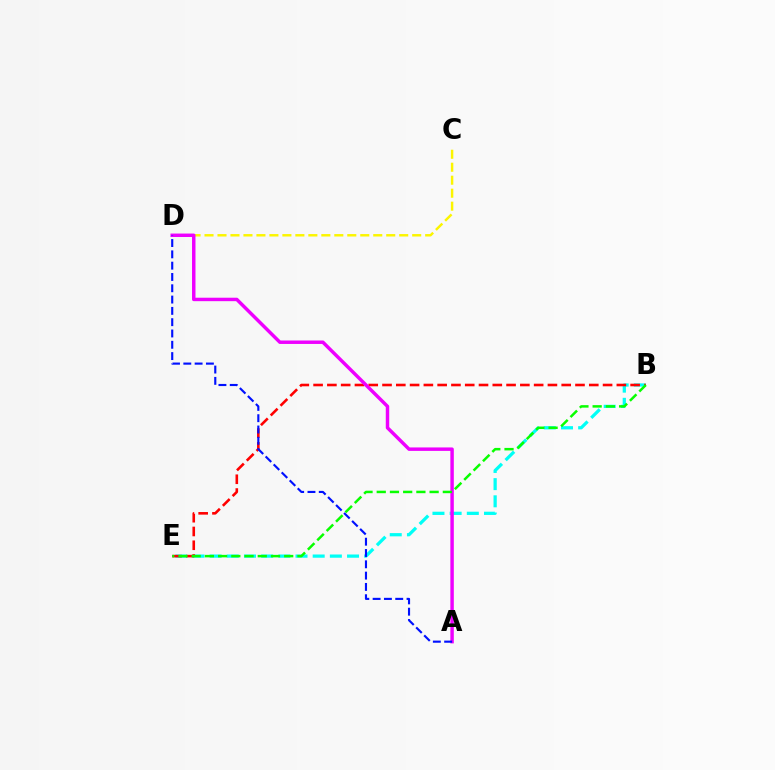{('C', 'D'): [{'color': '#fcf500', 'line_style': 'dashed', 'thickness': 1.76}], ('B', 'E'): [{'color': '#00fff6', 'line_style': 'dashed', 'thickness': 2.33}, {'color': '#ff0000', 'line_style': 'dashed', 'thickness': 1.87}, {'color': '#08ff00', 'line_style': 'dashed', 'thickness': 1.8}], ('A', 'D'): [{'color': '#ee00ff', 'line_style': 'solid', 'thickness': 2.49}, {'color': '#0010ff', 'line_style': 'dashed', 'thickness': 1.54}]}